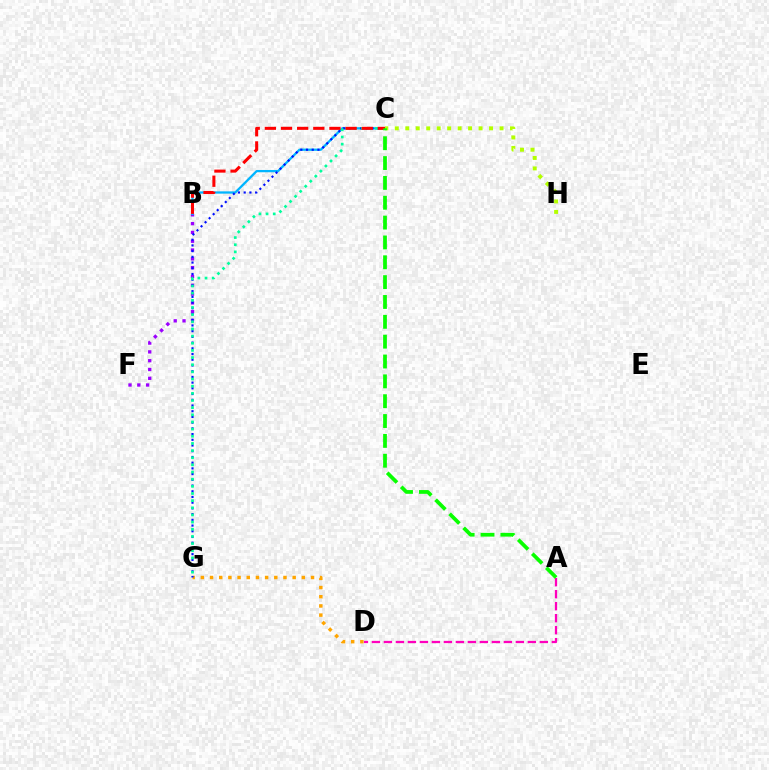{('B', 'F'): [{'color': '#9b00ff', 'line_style': 'dotted', 'thickness': 2.39}], ('A', 'D'): [{'color': '#ff00bd', 'line_style': 'dashed', 'thickness': 1.63}], ('D', 'G'): [{'color': '#ffa500', 'line_style': 'dotted', 'thickness': 2.49}], ('B', 'C'): [{'color': '#00b5ff', 'line_style': 'solid', 'thickness': 1.64}, {'color': '#ff0000', 'line_style': 'dashed', 'thickness': 2.19}], ('C', 'H'): [{'color': '#b3ff00', 'line_style': 'dotted', 'thickness': 2.84}], ('C', 'G'): [{'color': '#0010ff', 'line_style': 'dotted', 'thickness': 1.55}, {'color': '#00ff9d', 'line_style': 'dotted', 'thickness': 1.94}], ('A', 'C'): [{'color': '#08ff00', 'line_style': 'dashed', 'thickness': 2.7}]}